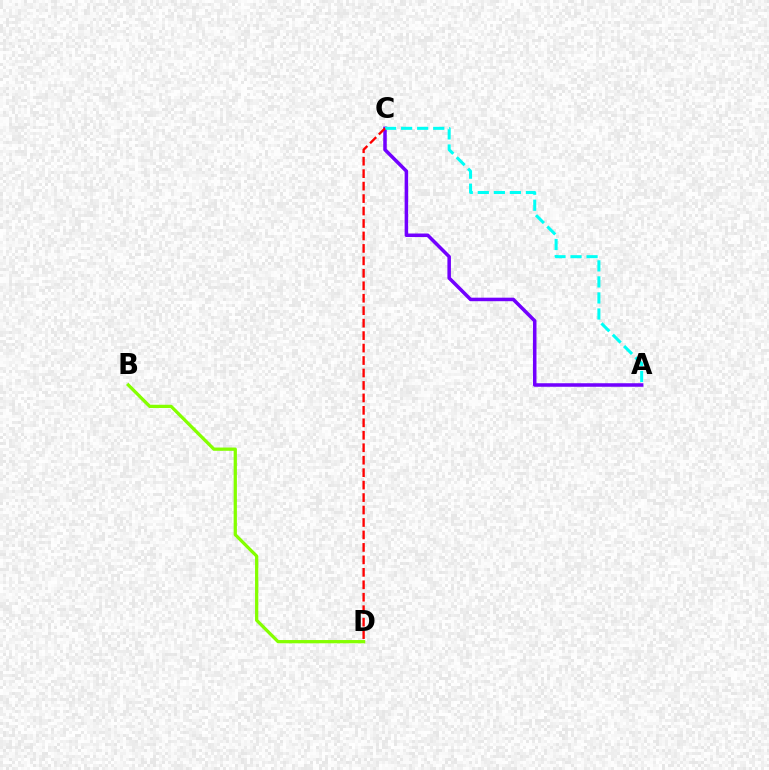{('A', 'C'): [{'color': '#7200ff', 'line_style': 'solid', 'thickness': 2.54}, {'color': '#00fff6', 'line_style': 'dashed', 'thickness': 2.18}], ('B', 'D'): [{'color': '#84ff00', 'line_style': 'solid', 'thickness': 2.35}], ('C', 'D'): [{'color': '#ff0000', 'line_style': 'dashed', 'thickness': 1.69}]}